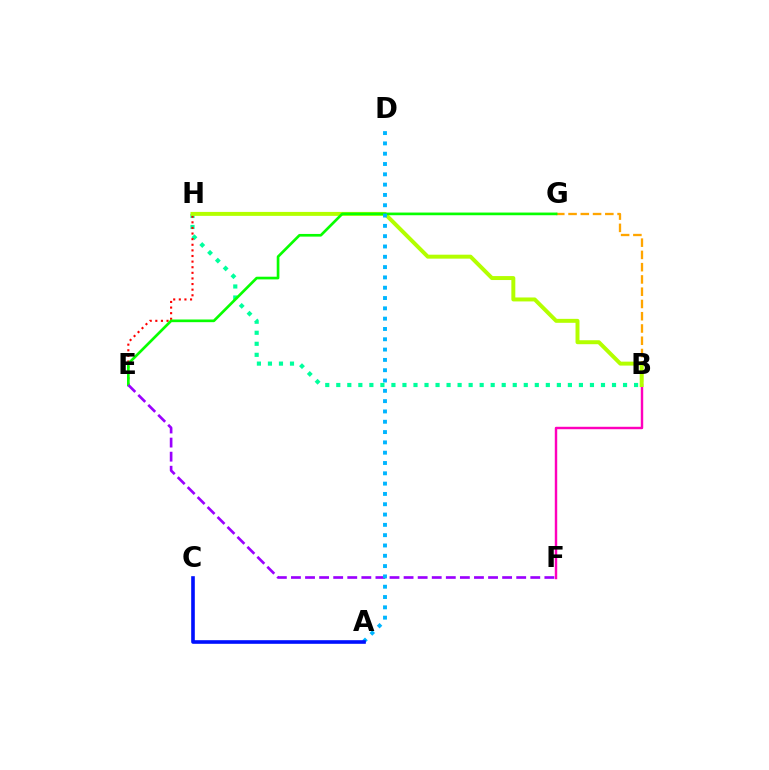{('B', 'G'): [{'color': '#ffa500', 'line_style': 'dashed', 'thickness': 1.67}], ('B', 'H'): [{'color': '#00ff9d', 'line_style': 'dotted', 'thickness': 3.0}, {'color': '#b3ff00', 'line_style': 'solid', 'thickness': 2.85}], ('B', 'F'): [{'color': '#ff00bd', 'line_style': 'solid', 'thickness': 1.75}], ('E', 'H'): [{'color': '#ff0000', 'line_style': 'dotted', 'thickness': 1.52}], ('E', 'G'): [{'color': '#08ff00', 'line_style': 'solid', 'thickness': 1.92}], ('E', 'F'): [{'color': '#9b00ff', 'line_style': 'dashed', 'thickness': 1.91}], ('A', 'D'): [{'color': '#00b5ff', 'line_style': 'dotted', 'thickness': 2.8}], ('A', 'C'): [{'color': '#0010ff', 'line_style': 'solid', 'thickness': 2.61}]}